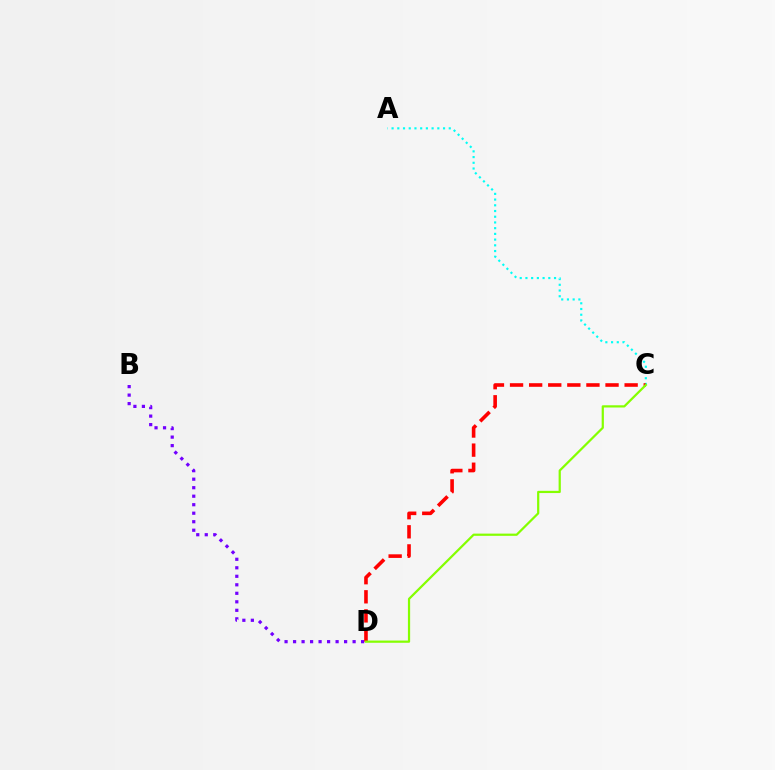{('A', 'C'): [{'color': '#00fff6', 'line_style': 'dotted', 'thickness': 1.55}], ('B', 'D'): [{'color': '#7200ff', 'line_style': 'dotted', 'thickness': 2.31}], ('C', 'D'): [{'color': '#ff0000', 'line_style': 'dashed', 'thickness': 2.59}, {'color': '#84ff00', 'line_style': 'solid', 'thickness': 1.6}]}